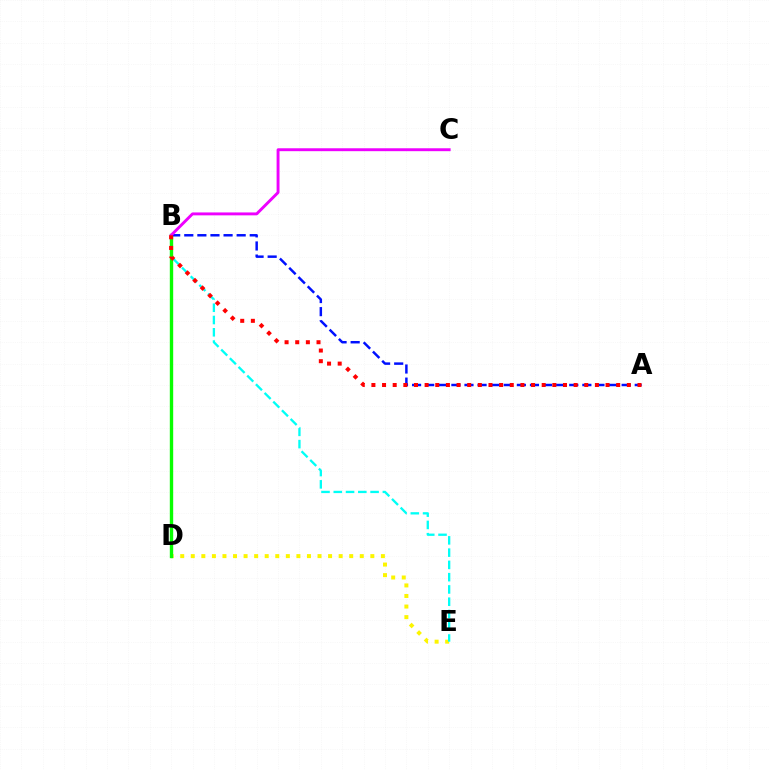{('D', 'E'): [{'color': '#fcf500', 'line_style': 'dotted', 'thickness': 2.87}], ('B', 'E'): [{'color': '#00fff6', 'line_style': 'dashed', 'thickness': 1.67}], ('B', 'D'): [{'color': '#08ff00', 'line_style': 'solid', 'thickness': 2.43}], ('A', 'B'): [{'color': '#0010ff', 'line_style': 'dashed', 'thickness': 1.78}, {'color': '#ff0000', 'line_style': 'dotted', 'thickness': 2.89}], ('B', 'C'): [{'color': '#ee00ff', 'line_style': 'solid', 'thickness': 2.1}]}